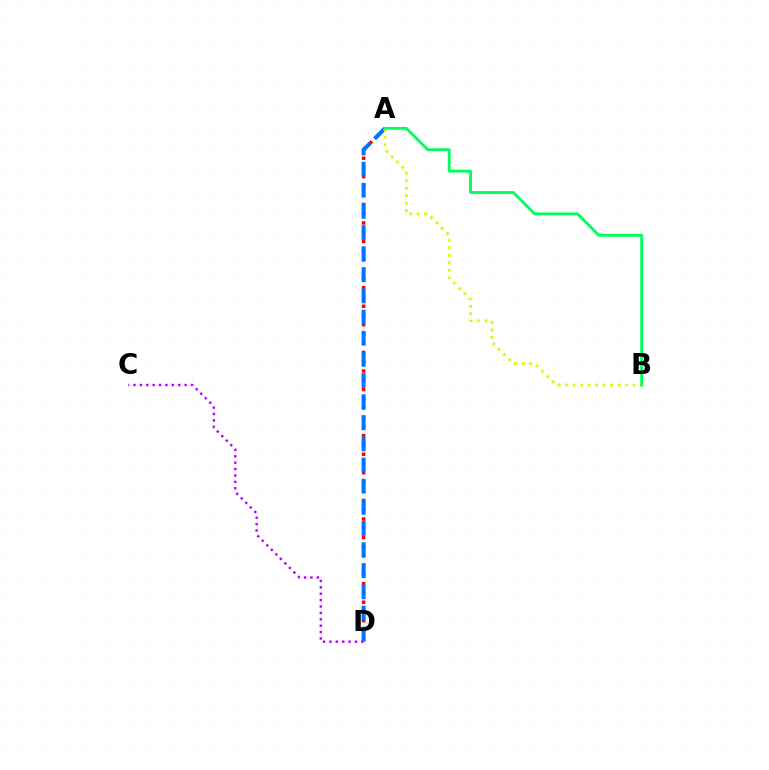{('A', 'D'): [{'color': '#ff0000', 'line_style': 'dotted', 'thickness': 2.51}, {'color': '#0074ff', 'line_style': 'dashed', 'thickness': 2.87}], ('C', 'D'): [{'color': '#b900ff', 'line_style': 'dotted', 'thickness': 1.74}], ('A', 'B'): [{'color': '#d1ff00', 'line_style': 'dotted', 'thickness': 2.03}, {'color': '#00ff5c', 'line_style': 'solid', 'thickness': 2.06}]}